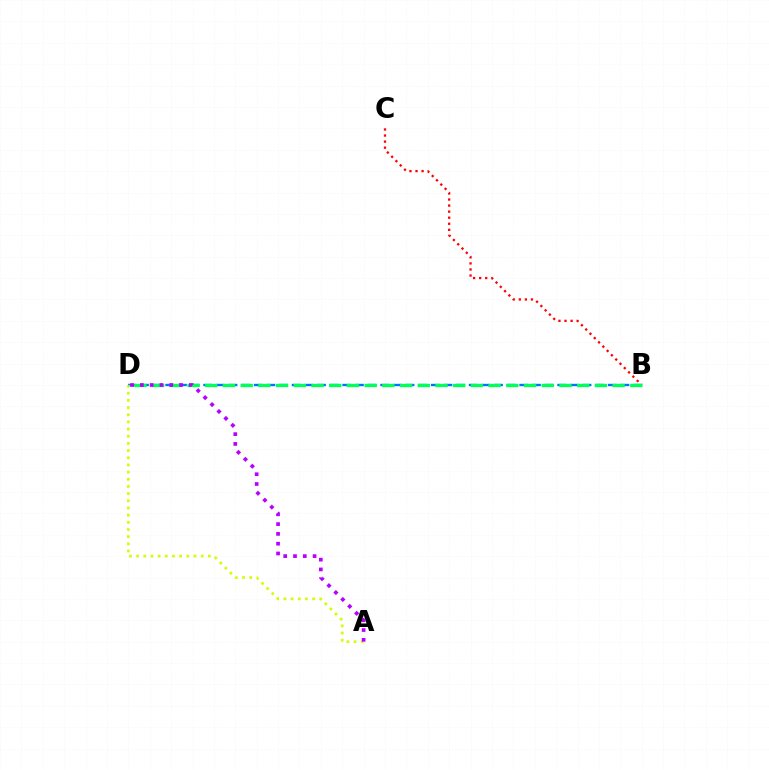{('B', 'D'): [{'color': '#0074ff', 'line_style': 'dashed', 'thickness': 1.72}, {'color': '#00ff5c', 'line_style': 'dashed', 'thickness': 2.41}], ('B', 'C'): [{'color': '#ff0000', 'line_style': 'dotted', 'thickness': 1.65}], ('A', 'D'): [{'color': '#d1ff00', 'line_style': 'dotted', 'thickness': 1.95}, {'color': '#b900ff', 'line_style': 'dotted', 'thickness': 2.66}]}